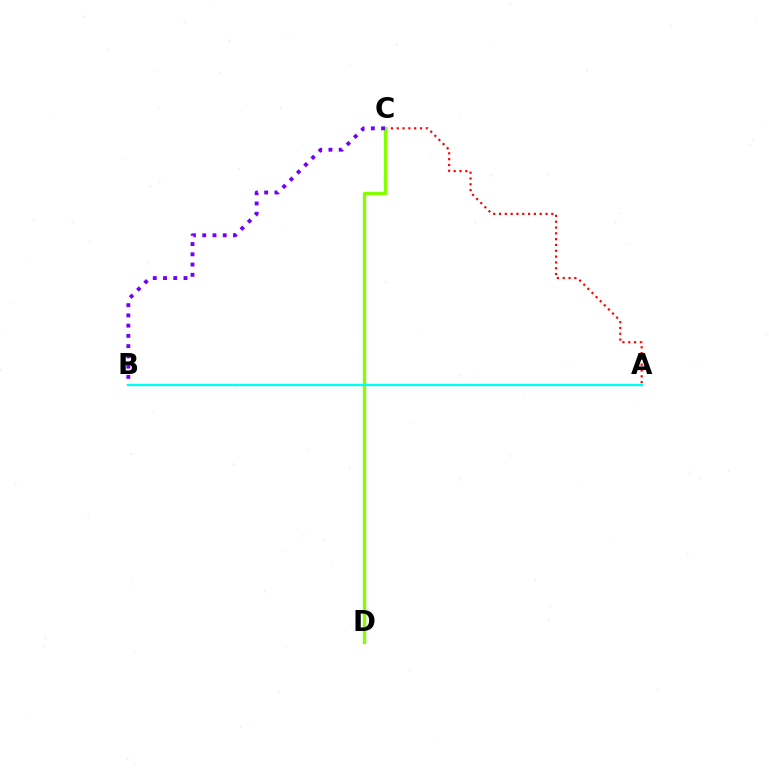{('A', 'C'): [{'color': '#ff0000', 'line_style': 'dotted', 'thickness': 1.58}], ('C', 'D'): [{'color': '#84ff00', 'line_style': 'solid', 'thickness': 2.42}], ('B', 'C'): [{'color': '#7200ff', 'line_style': 'dotted', 'thickness': 2.78}], ('A', 'B'): [{'color': '#00fff6', 'line_style': 'solid', 'thickness': 1.68}]}